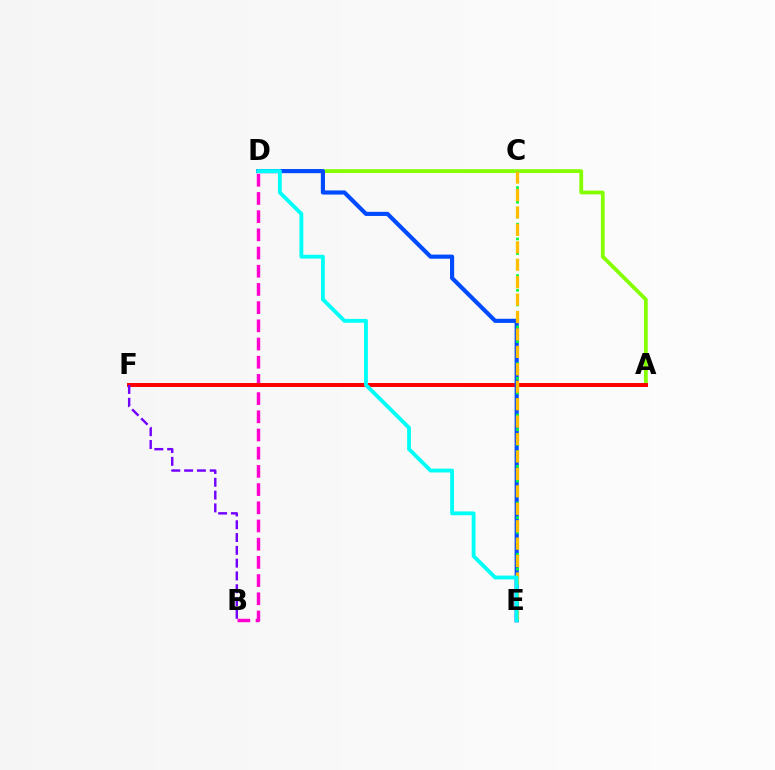{('B', 'D'): [{'color': '#ff00cf', 'line_style': 'dashed', 'thickness': 2.47}], ('A', 'D'): [{'color': '#84ff00', 'line_style': 'solid', 'thickness': 2.72}], ('A', 'F'): [{'color': '#ff0000', 'line_style': 'solid', 'thickness': 2.84}], ('B', 'F'): [{'color': '#7200ff', 'line_style': 'dashed', 'thickness': 1.74}], ('D', 'E'): [{'color': '#004bff', 'line_style': 'solid', 'thickness': 2.98}, {'color': '#00fff6', 'line_style': 'solid', 'thickness': 2.76}], ('C', 'E'): [{'color': '#00ff39', 'line_style': 'dotted', 'thickness': 1.99}, {'color': '#ffbd00', 'line_style': 'dashed', 'thickness': 2.37}]}